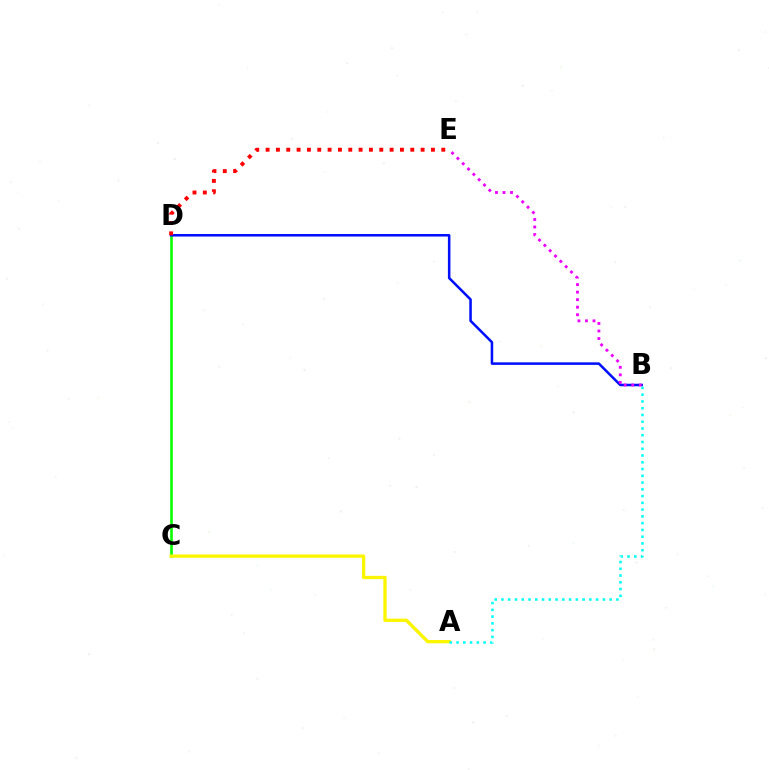{('C', 'D'): [{'color': '#08ff00', 'line_style': 'solid', 'thickness': 1.88}], ('A', 'C'): [{'color': '#fcf500', 'line_style': 'solid', 'thickness': 2.4}], ('B', 'D'): [{'color': '#0010ff', 'line_style': 'solid', 'thickness': 1.83}], ('D', 'E'): [{'color': '#ff0000', 'line_style': 'dotted', 'thickness': 2.81}], ('B', 'E'): [{'color': '#ee00ff', 'line_style': 'dotted', 'thickness': 2.05}], ('A', 'B'): [{'color': '#00fff6', 'line_style': 'dotted', 'thickness': 1.84}]}